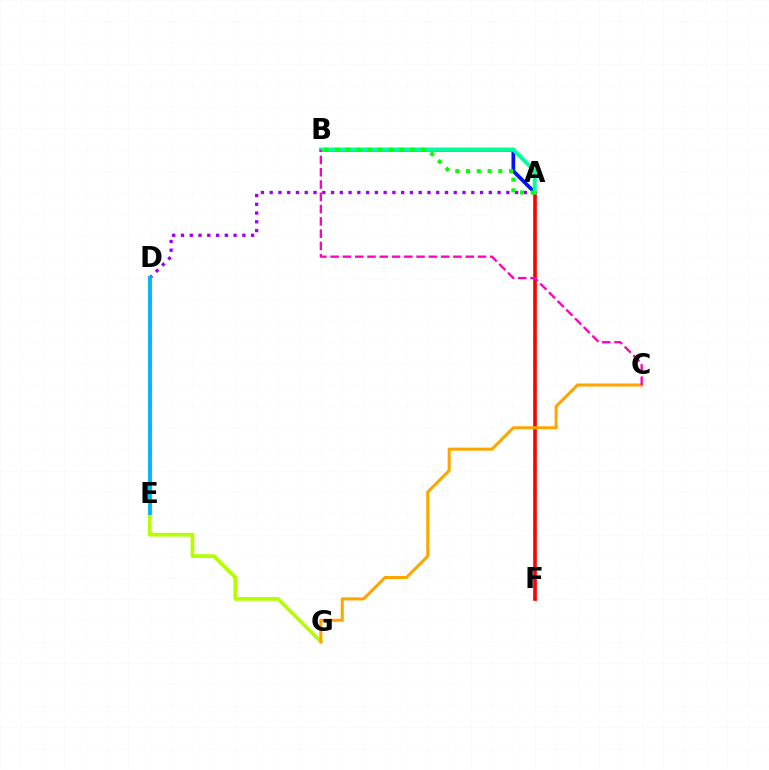{('A', 'B'): [{'color': '#0010ff', 'line_style': 'solid', 'thickness': 2.66}, {'color': '#00ff9d', 'line_style': 'solid', 'thickness': 2.85}, {'color': '#08ff00', 'line_style': 'dotted', 'thickness': 2.92}], ('D', 'G'): [{'color': '#b3ff00', 'line_style': 'solid', 'thickness': 2.7}], ('A', 'D'): [{'color': '#9b00ff', 'line_style': 'dotted', 'thickness': 2.38}], ('A', 'F'): [{'color': '#ff0000', 'line_style': 'solid', 'thickness': 2.63}], ('D', 'E'): [{'color': '#00b5ff', 'line_style': 'solid', 'thickness': 2.76}], ('C', 'G'): [{'color': '#ffa500', 'line_style': 'solid', 'thickness': 2.2}], ('B', 'C'): [{'color': '#ff00bd', 'line_style': 'dashed', 'thickness': 1.67}]}